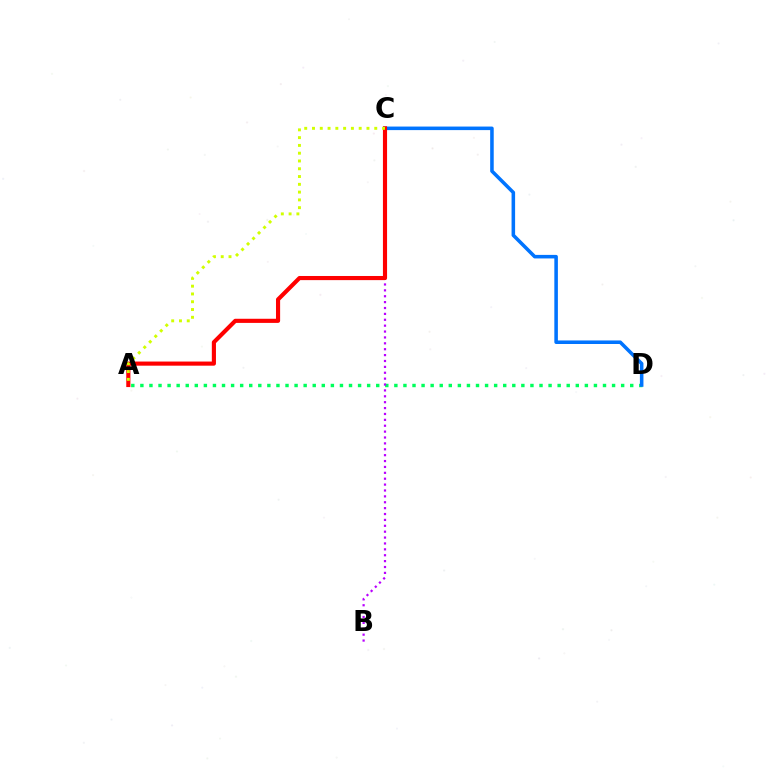{('A', 'D'): [{'color': '#00ff5c', 'line_style': 'dotted', 'thickness': 2.46}], ('C', 'D'): [{'color': '#0074ff', 'line_style': 'solid', 'thickness': 2.55}], ('B', 'C'): [{'color': '#b900ff', 'line_style': 'dotted', 'thickness': 1.6}], ('A', 'C'): [{'color': '#ff0000', 'line_style': 'solid', 'thickness': 2.97}, {'color': '#d1ff00', 'line_style': 'dotted', 'thickness': 2.11}]}